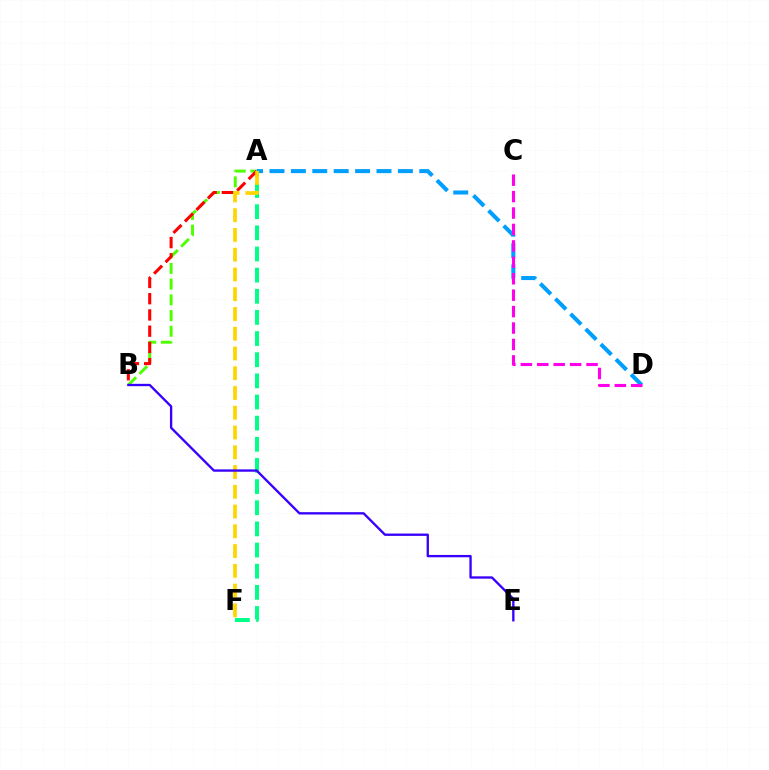{('A', 'D'): [{'color': '#009eff', 'line_style': 'dashed', 'thickness': 2.91}], ('A', 'F'): [{'color': '#00ff86', 'line_style': 'dashed', 'thickness': 2.87}, {'color': '#ffd500', 'line_style': 'dashed', 'thickness': 2.68}], ('A', 'B'): [{'color': '#4fff00', 'line_style': 'dashed', 'thickness': 2.13}, {'color': '#ff0000', 'line_style': 'dashed', 'thickness': 2.21}], ('C', 'D'): [{'color': '#ff00ed', 'line_style': 'dashed', 'thickness': 2.23}], ('B', 'E'): [{'color': '#3700ff', 'line_style': 'solid', 'thickness': 1.68}]}